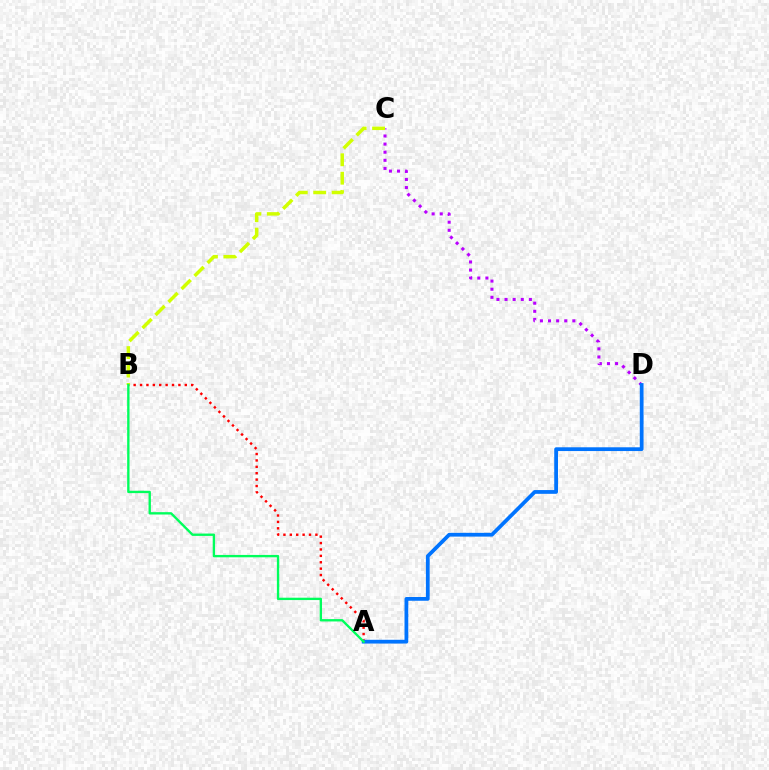{('C', 'D'): [{'color': '#b900ff', 'line_style': 'dotted', 'thickness': 2.2}], ('A', 'B'): [{'color': '#ff0000', 'line_style': 'dotted', 'thickness': 1.74}, {'color': '#00ff5c', 'line_style': 'solid', 'thickness': 1.7}], ('B', 'C'): [{'color': '#d1ff00', 'line_style': 'dashed', 'thickness': 2.5}], ('A', 'D'): [{'color': '#0074ff', 'line_style': 'solid', 'thickness': 2.71}]}